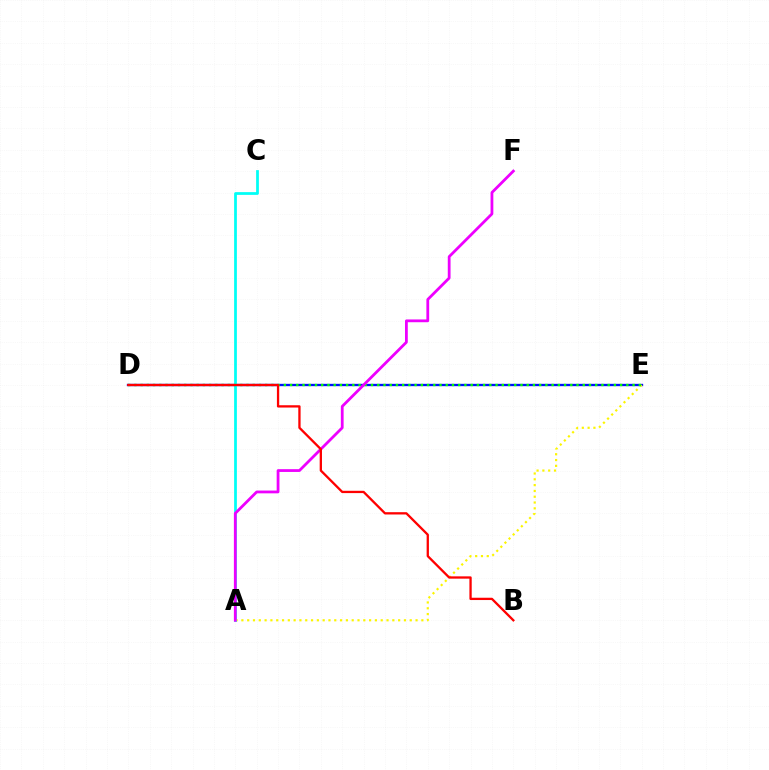{('D', 'E'): [{'color': '#0010ff', 'line_style': 'solid', 'thickness': 1.67}, {'color': '#08ff00', 'line_style': 'dotted', 'thickness': 1.69}], ('A', 'E'): [{'color': '#fcf500', 'line_style': 'dotted', 'thickness': 1.58}], ('A', 'C'): [{'color': '#00fff6', 'line_style': 'solid', 'thickness': 1.98}], ('A', 'F'): [{'color': '#ee00ff', 'line_style': 'solid', 'thickness': 2.0}], ('B', 'D'): [{'color': '#ff0000', 'line_style': 'solid', 'thickness': 1.66}]}